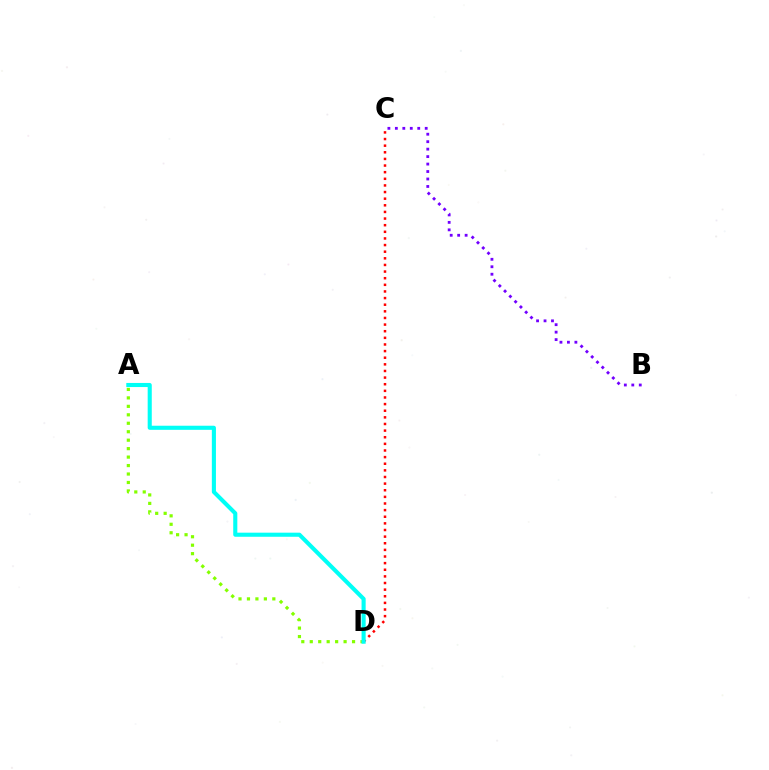{('C', 'D'): [{'color': '#ff0000', 'line_style': 'dotted', 'thickness': 1.8}], ('A', 'D'): [{'color': '#84ff00', 'line_style': 'dotted', 'thickness': 2.3}, {'color': '#00fff6', 'line_style': 'solid', 'thickness': 2.95}], ('B', 'C'): [{'color': '#7200ff', 'line_style': 'dotted', 'thickness': 2.03}]}